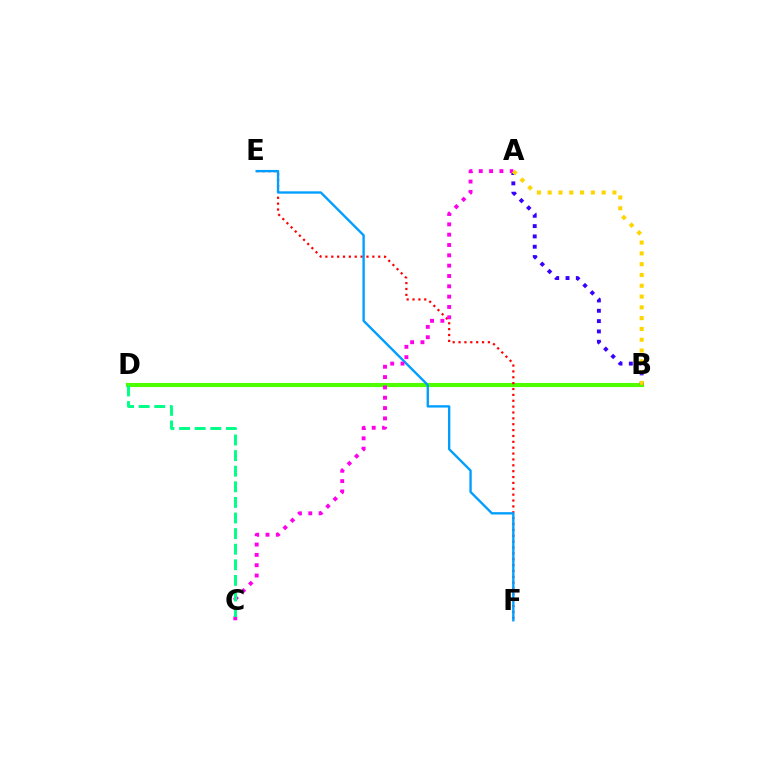{('B', 'D'): [{'color': '#4fff00', 'line_style': 'solid', 'thickness': 2.95}], ('E', 'F'): [{'color': '#ff0000', 'line_style': 'dotted', 'thickness': 1.59}, {'color': '#009eff', 'line_style': 'solid', 'thickness': 1.69}], ('A', 'B'): [{'color': '#3700ff', 'line_style': 'dotted', 'thickness': 2.8}, {'color': '#ffd500', 'line_style': 'dotted', 'thickness': 2.93}], ('A', 'C'): [{'color': '#ff00ed', 'line_style': 'dotted', 'thickness': 2.81}], ('C', 'D'): [{'color': '#00ff86', 'line_style': 'dashed', 'thickness': 2.12}]}